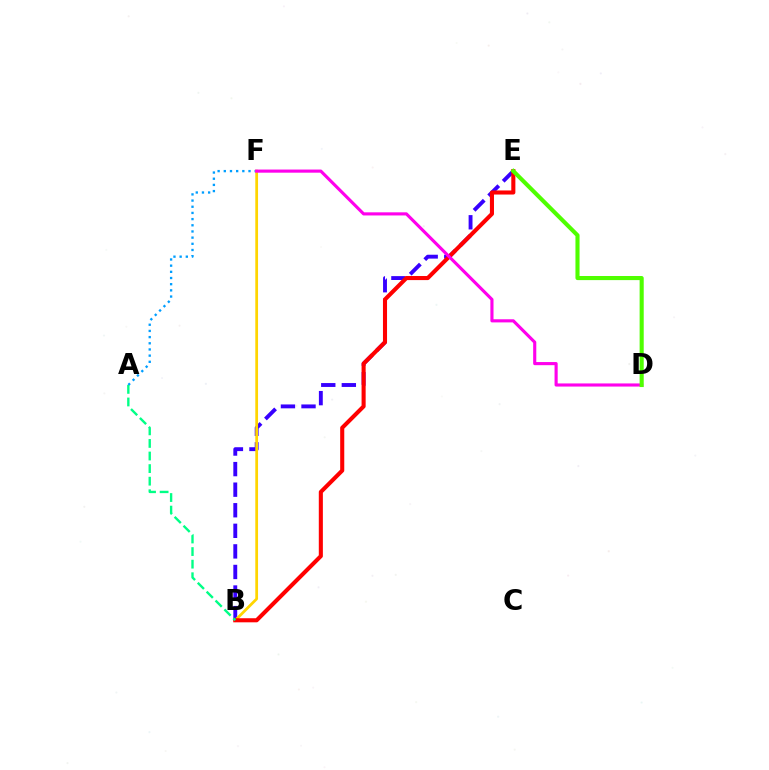{('A', 'F'): [{'color': '#009eff', 'line_style': 'dotted', 'thickness': 1.68}], ('B', 'E'): [{'color': '#3700ff', 'line_style': 'dashed', 'thickness': 2.79}, {'color': '#ff0000', 'line_style': 'solid', 'thickness': 2.94}], ('B', 'F'): [{'color': '#ffd500', 'line_style': 'solid', 'thickness': 1.98}], ('D', 'F'): [{'color': '#ff00ed', 'line_style': 'solid', 'thickness': 2.25}], ('D', 'E'): [{'color': '#4fff00', 'line_style': 'solid', 'thickness': 2.95}], ('A', 'B'): [{'color': '#00ff86', 'line_style': 'dashed', 'thickness': 1.71}]}